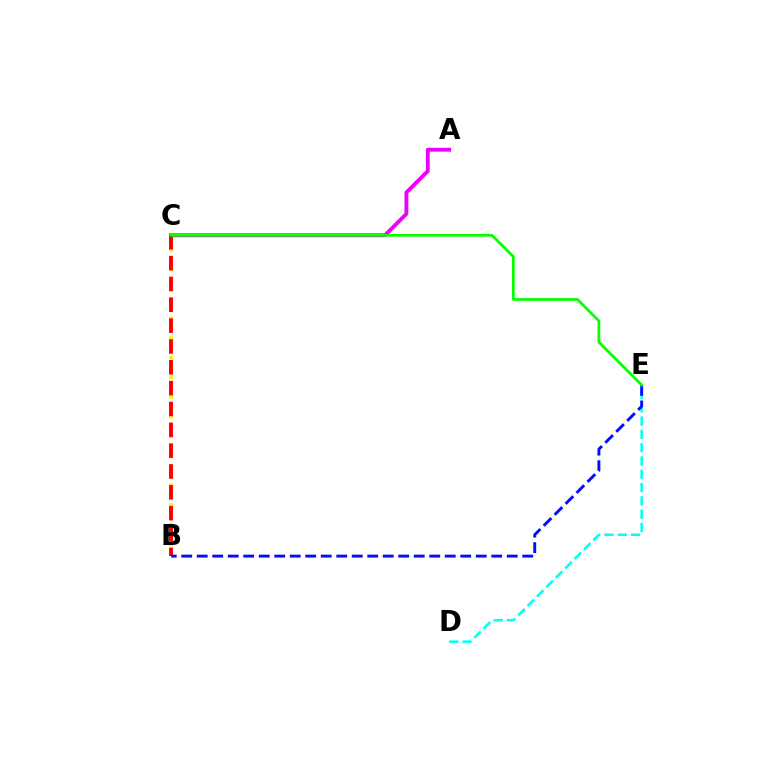{('A', 'C'): [{'color': '#ee00ff', 'line_style': 'solid', 'thickness': 2.78}], ('D', 'E'): [{'color': '#00fff6', 'line_style': 'dashed', 'thickness': 1.81}], ('B', 'C'): [{'color': '#fcf500', 'line_style': 'dotted', 'thickness': 2.67}, {'color': '#ff0000', 'line_style': 'dashed', 'thickness': 2.83}], ('B', 'E'): [{'color': '#0010ff', 'line_style': 'dashed', 'thickness': 2.11}], ('C', 'E'): [{'color': '#08ff00', 'line_style': 'solid', 'thickness': 1.96}]}